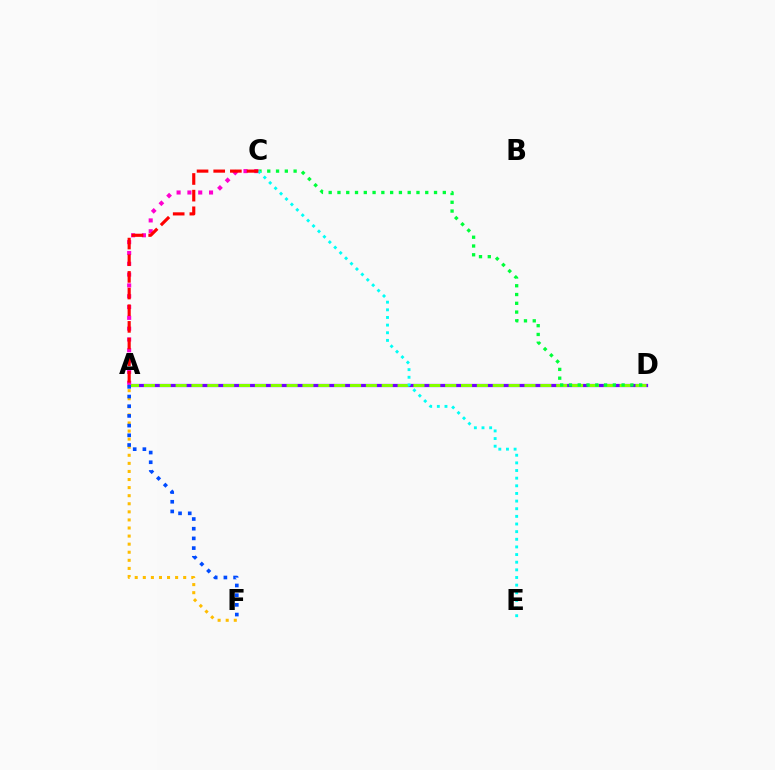{('A', 'F'): [{'color': '#ffbd00', 'line_style': 'dotted', 'thickness': 2.2}, {'color': '#004bff', 'line_style': 'dotted', 'thickness': 2.63}], ('A', 'D'): [{'color': '#7200ff', 'line_style': 'solid', 'thickness': 2.33}, {'color': '#84ff00', 'line_style': 'dashed', 'thickness': 2.15}], ('C', 'D'): [{'color': '#00ff39', 'line_style': 'dotted', 'thickness': 2.39}], ('A', 'C'): [{'color': '#ff00cf', 'line_style': 'dotted', 'thickness': 2.94}, {'color': '#ff0000', 'line_style': 'dashed', 'thickness': 2.26}], ('C', 'E'): [{'color': '#00fff6', 'line_style': 'dotted', 'thickness': 2.08}]}